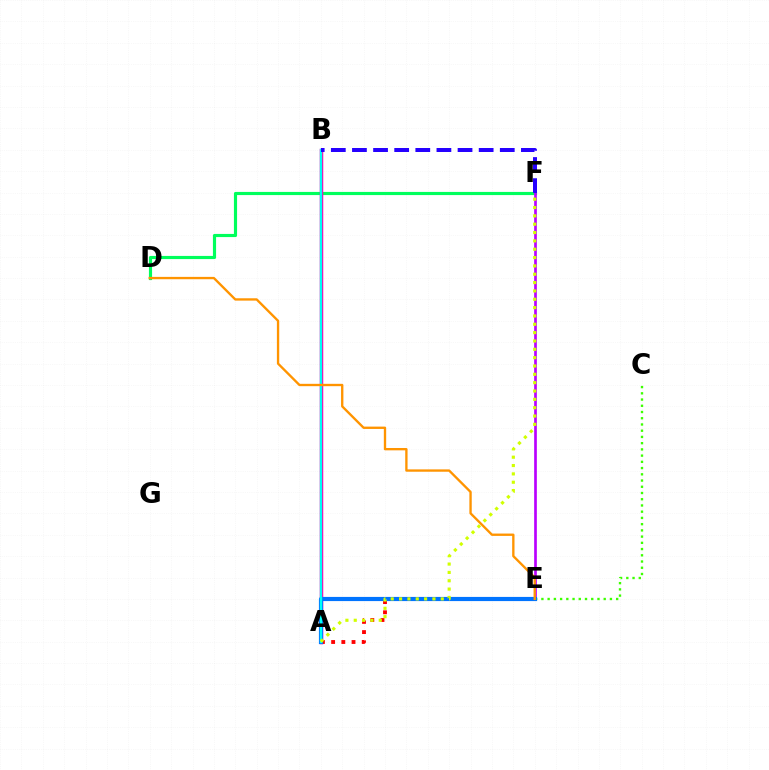{('D', 'F'): [{'color': '#00ff5c', 'line_style': 'solid', 'thickness': 2.27}], ('A', 'B'): [{'color': '#ff00ac', 'line_style': 'solid', 'thickness': 2.52}, {'color': '#00fff6', 'line_style': 'solid', 'thickness': 1.67}], ('A', 'E'): [{'color': '#ff0000', 'line_style': 'dotted', 'thickness': 2.77}, {'color': '#0074ff', 'line_style': 'solid', 'thickness': 3.0}], ('E', 'F'): [{'color': '#b900ff', 'line_style': 'solid', 'thickness': 1.93}], ('C', 'E'): [{'color': '#3dff00', 'line_style': 'dotted', 'thickness': 1.69}], ('A', 'F'): [{'color': '#d1ff00', 'line_style': 'dotted', 'thickness': 2.27}], ('B', 'F'): [{'color': '#2500ff', 'line_style': 'dashed', 'thickness': 2.87}], ('D', 'E'): [{'color': '#ff9400', 'line_style': 'solid', 'thickness': 1.69}]}